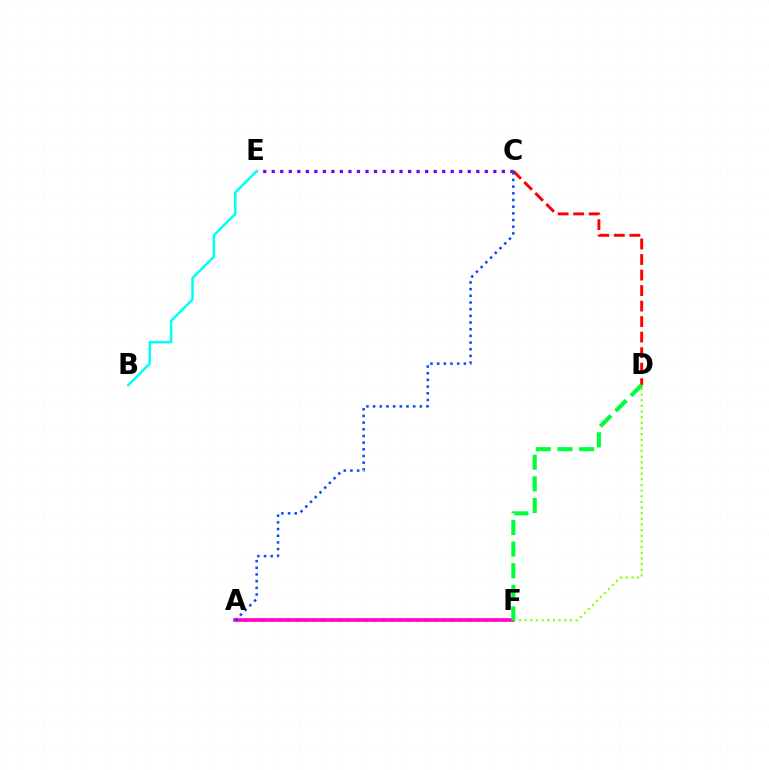{('A', 'F'): [{'color': '#ffbd00', 'line_style': 'dotted', 'thickness': 2.34}, {'color': '#ff00cf', 'line_style': 'solid', 'thickness': 2.6}], ('C', 'D'): [{'color': '#ff0000', 'line_style': 'dashed', 'thickness': 2.11}], ('C', 'E'): [{'color': '#7200ff', 'line_style': 'dotted', 'thickness': 2.32}], ('D', 'F'): [{'color': '#84ff00', 'line_style': 'dotted', 'thickness': 1.54}, {'color': '#00ff39', 'line_style': 'dashed', 'thickness': 2.94}], ('B', 'E'): [{'color': '#00fff6', 'line_style': 'solid', 'thickness': 1.79}], ('A', 'C'): [{'color': '#004bff', 'line_style': 'dotted', 'thickness': 1.81}]}